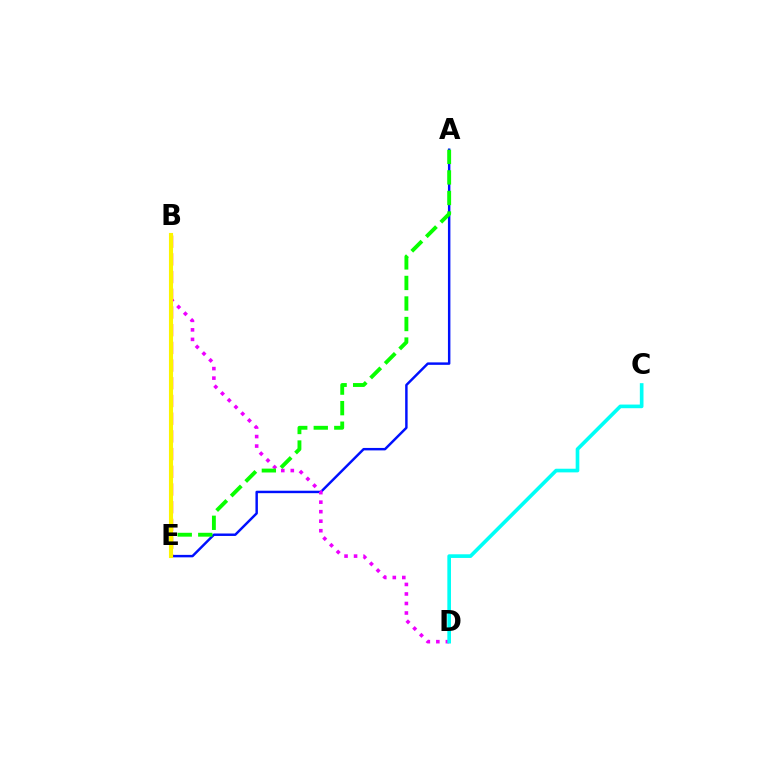{('A', 'E'): [{'color': '#0010ff', 'line_style': 'solid', 'thickness': 1.77}, {'color': '#08ff00', 'line_style': 'dashed', 'thickness': 2.79}], ('B', 'D'): [{'color': '#ee00ff', 'line_style': 'dotted', 'thickness': 2.59}], ('B', 'E'): [{'color': '#ff0000', 'line_style': 'dashed', 'thickness': 2.4}, {'color': '#fcf500', 'line_style': 'solid', 'thickness': 2.95}], ('C', 'D'): [{'color': '#00fff6', 'line_style': 'solid', 'thickness': 2.63}]}